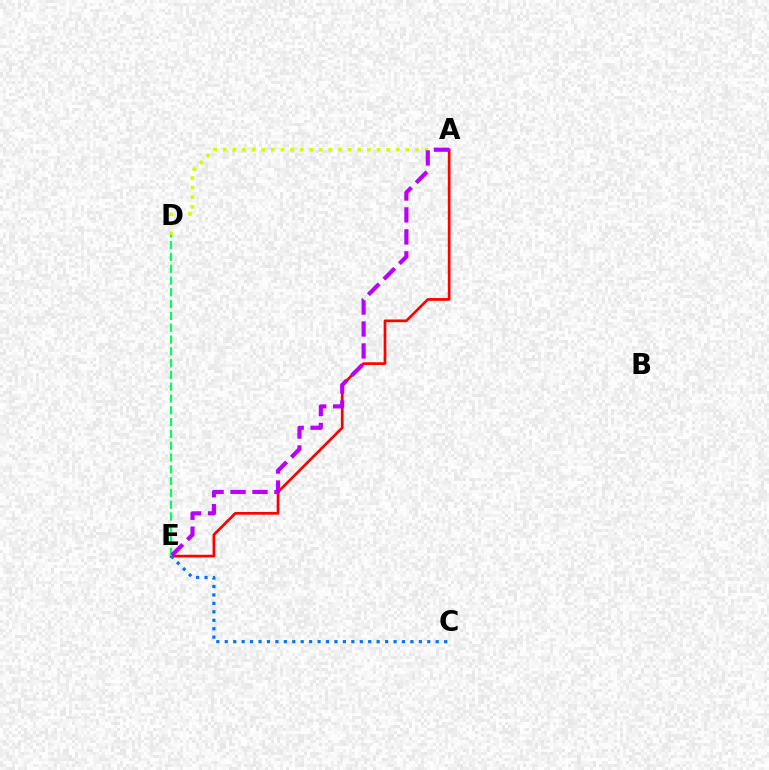{('A', 'E'): [{'color': '#ff0000', 'line_style': 'solid', 'thickness': 1.96}, {'color': '#b900ff', 'line_style': 'dashed', 'thickness': 2.98}], ('A', 'D'): [{'color': '#d1ff00', 'line_style': 'dotted', 'thickness': 2.61}], ('C', 'E'): [{'color': '#0074ff', 'line_style': 'dotted', 'thickness': 2.29}], ('D', 'E'): [{'color': '#00ff5c', 'line_style': 'dashed', 'thickness': 1.6}]}